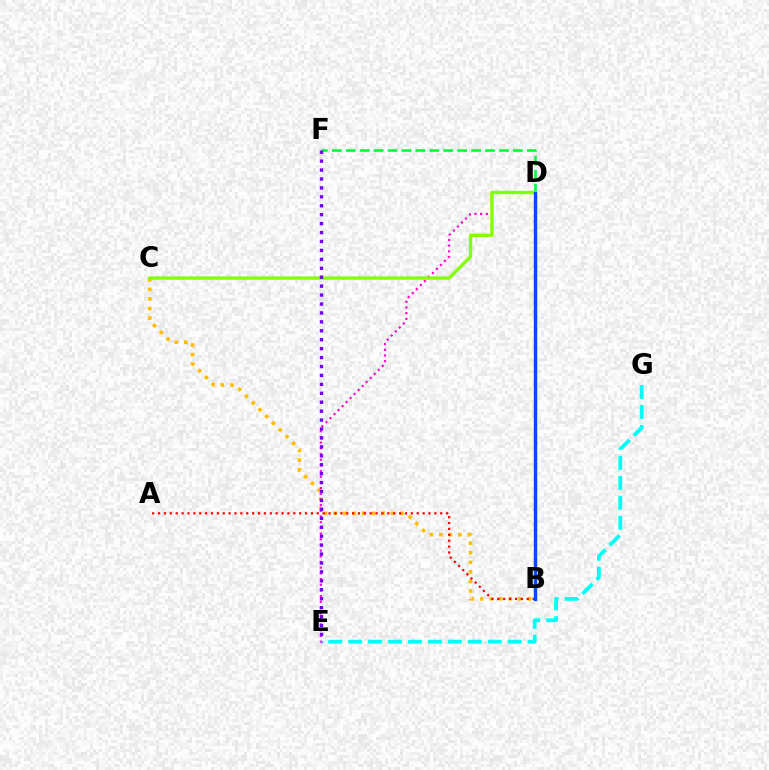{('B', 'C'): [{'color': '#ffbd00', 'line_style': 'dotted', 'thickness': 2.59}], ('D', 'E'): [{'color': '#ff00cf', 'line_style': 'dotted', 'thickness': 1.54}], ('D', 'F'): [{'color': '#00ff39', 'line_style': 'dashed', 'thickness': 1.89}], ('E', 'G'): [{'color': '#00fff6', 'line_style': 'dashed', 'thickness': 2.71}], ('C', 'D'): [{'color': '#84ff00', 'line_style': 'solid', 'thickness': 2.41}], ('E', 'F'): [{'color': '#7200ff', 'line_style': 'dotted', 'thickness': 2.43}], ('A', 'B'): [{'color': '#ff0000', 'line_style': 'dotted', 'thickness': 1.6}], ('B', 'D'): [{'color': '#004bff', 'line_style': 'solid', 'thickness': 2.47}]}